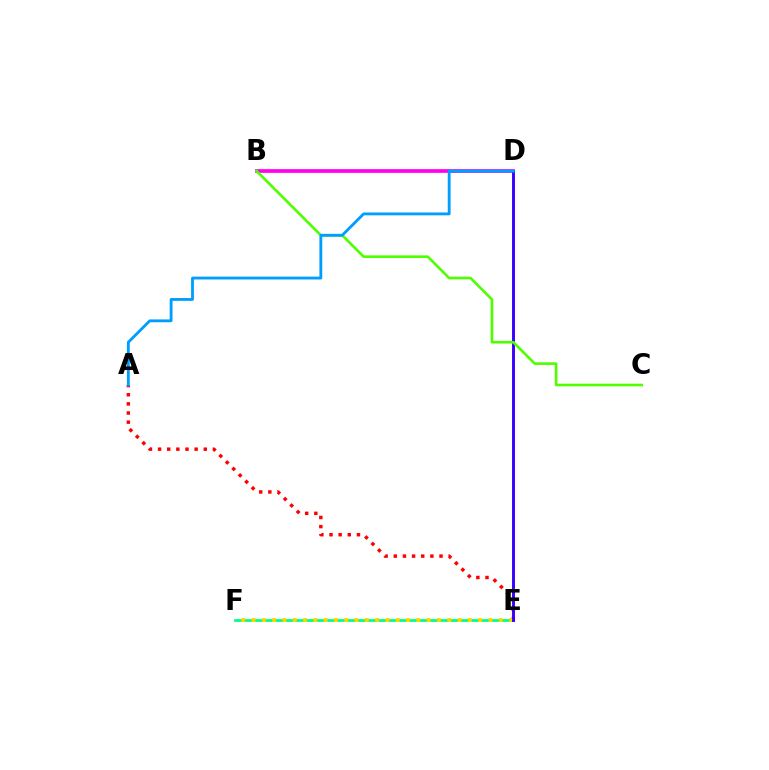{('E', 'F'): [{'color': '#00ff86', 'line_style': 'solid', 'thickness': 2.0}, {'color': '#ffd500', 'line_style': 'dotted', 'thickness': 2.8}], ('A', 'E'): [{'color': '#ff0000', 'line_style': 'dotted', 'thickness': 2.48}], ('B', 'D'): [{'color': '#ff00ed', 'line_style': 'solid', 'thickness': 2.67}], ('D', 'E'): [{'color': '#3700ff', 'line_style': 'solid', 'thickness': 2.1}], ('B', 'C'): [{'color': '#4fff00', 'line_style': 'solid', 'thickness': 1.89}], ('A', 'D'): [{'color': '#009eff', 'line_style': 'solid', 'thickness': 2.05}]}